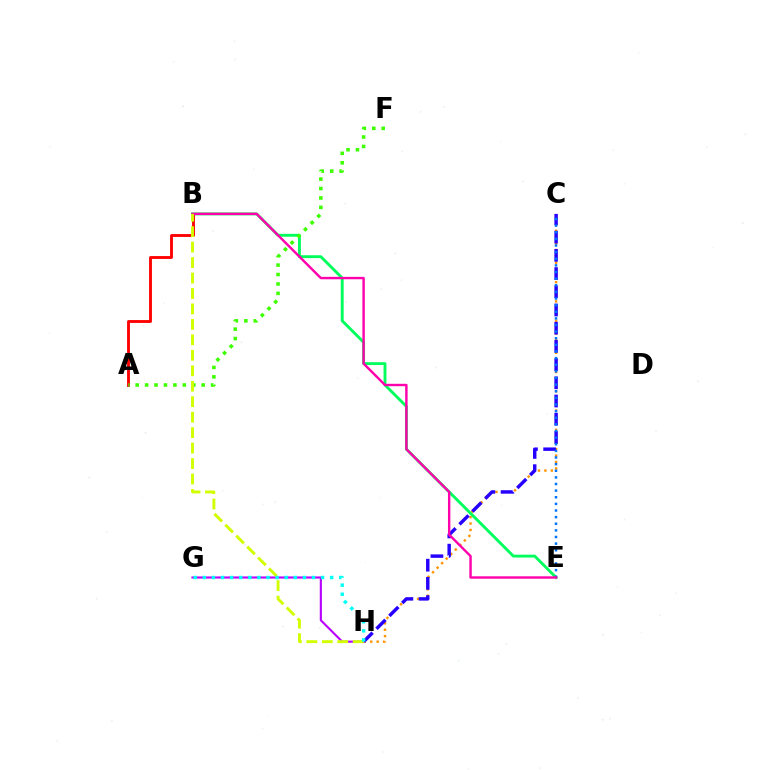{('C', 'H'): [{'color': '#ff9400', 'line_style': 'dotted', 'thickness': 1.75}, {'color': '#2500ff', 'line_style': 'dashed', 'thickness': 2.47}], ('B', 'E'): [{'color': '#00ff5c', 'line_style': 'solid', 'thickness': 2.07}, {'color': '#ff00ac', 'line_style': 'solid', 'thickness': 1.73}], ('C', 'E'): [{'color': '#0074ff', 'line_style': 'dotted', 'thickness': 1.8}], ('G', 'H'): [{'color': '#b900ff', 'line_style': 'solid', 'thickness': 1.53}, {'color': '#00fff6', 'line_style': 'dotted', 'thickness': 2.47}], ('A', 'B'): [{'color': '#ff0000', 'line_style': 'solid', 'thickness': 2.06}], ('A', 'F'): [{'color': '#3dff00', 'line_style': 'dotted', 'thickness': 2.56}], ('B', 'H'): [{'color': '#d1ff00', 'line_style': 'dashed', 'thickness': 2.1}]}